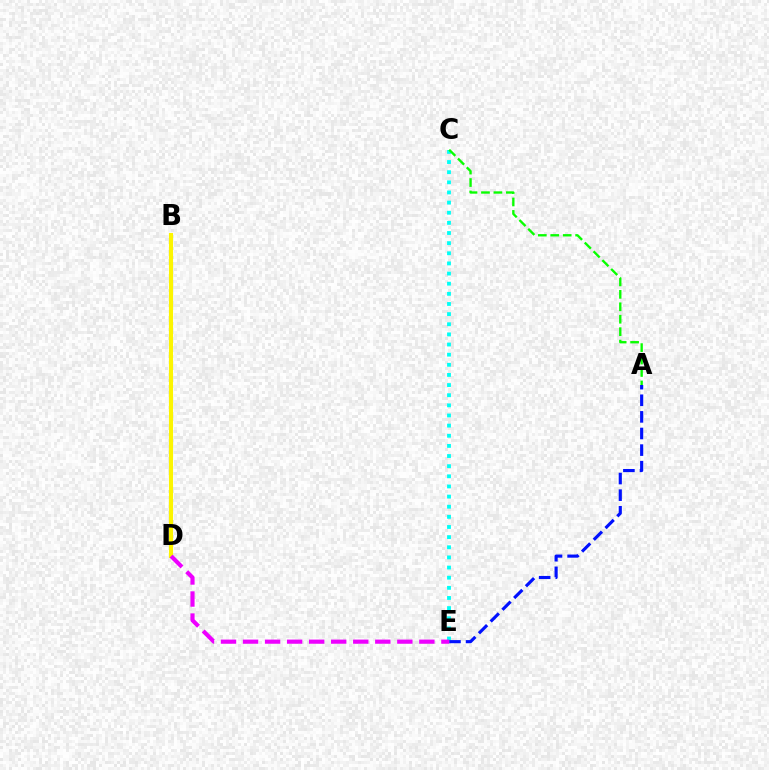{('B', 'D'): [{'color': '#ff0000', 'line_style': 'dotted', 'thickness': 1.79}, {'color': '#fcf500', 'line_style': 'solid', 'thickness': 2.95}], ('C', 'E'): [{'color': '#00fff6', 'line_style': 'dotted', 'thickness': 2.75}], ('A', 'C'): [{'color': '#08ff00', 'line_style': 'dashed', 'thickness': 1.69}], ('A', 'E'): [{'color': '#0010ff', 'line_style': 'dashed', 'thickness': 2.26}], ('D', 'E'): [{'color': '#ee00ff', 'line_style': 'dashed', 'thickness': 2.99}]}